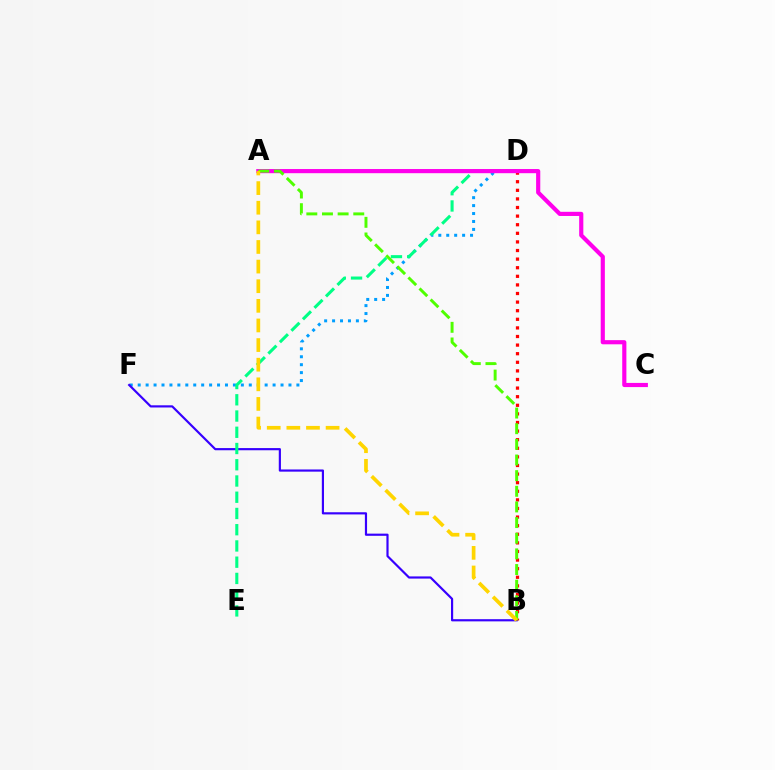{('D', 'F'): [{'color': '#009eff', 'line_style': 'dotted', 'thickness': 2.16}], ('B', 'F'): [{'color': '#3700ff', 'line_style': 'solid', 'thickness': 1.57}], ('D', 'E'): [{'color': '#00ff86', 'line_style': 'dashed', 'thickness': 2.21}], ('B', 'D'): [{'color': '#ff0000', 'line_style': 'dotted', 'thickness': 2.34}], ('A', 'C'): [{'color': '#ff00ed', 'line_style': 'solid', 'thickness': 3.0}], ('A', 'B'): [{'color': '#4fff00', 'line_style': 'dashed', 'thickness': 2.13}, {'color': '#ffd500', 'line_style': 'dashed', 'thickness': 2.67}]}